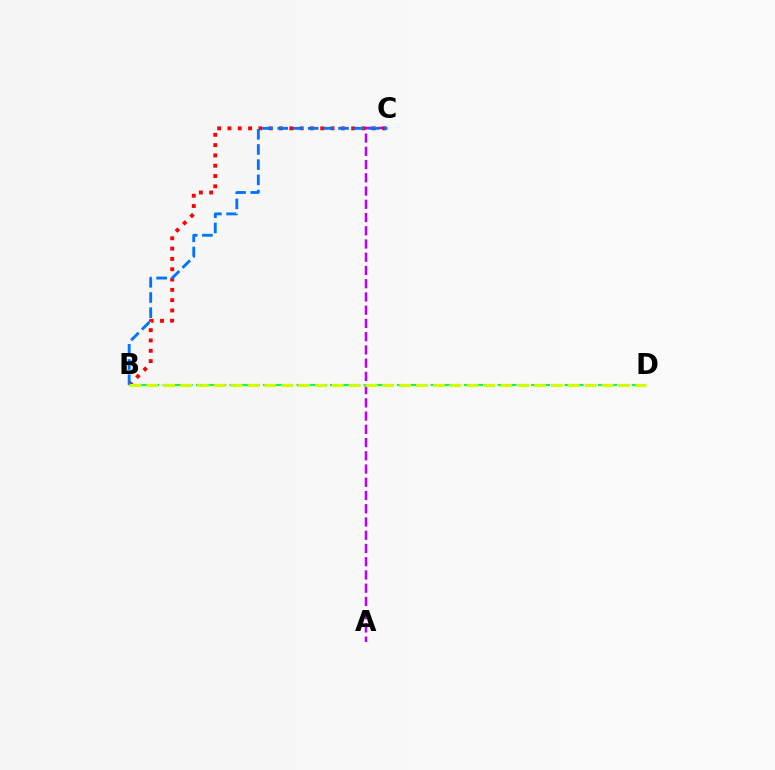{('A', 'C'): [{'color': '#b900ff', 'line_style': 'dashed', 'thickness': 1.8}], ('B', 'D'): [{'color': '#00ff5c', 'line_style': 'dashed', 'thickness': 1.52}, {'color': '#d1ff00', 'line_style': 'dashed', 'thickness': 2.29}], ('B', 'C'): [{'color': '#ff0000', 'line_style': 'dotted', 'thickness': 2.8}, {'color': '#0074ff', 'line_style': 'dashed', 'thickness': 2.06}]}